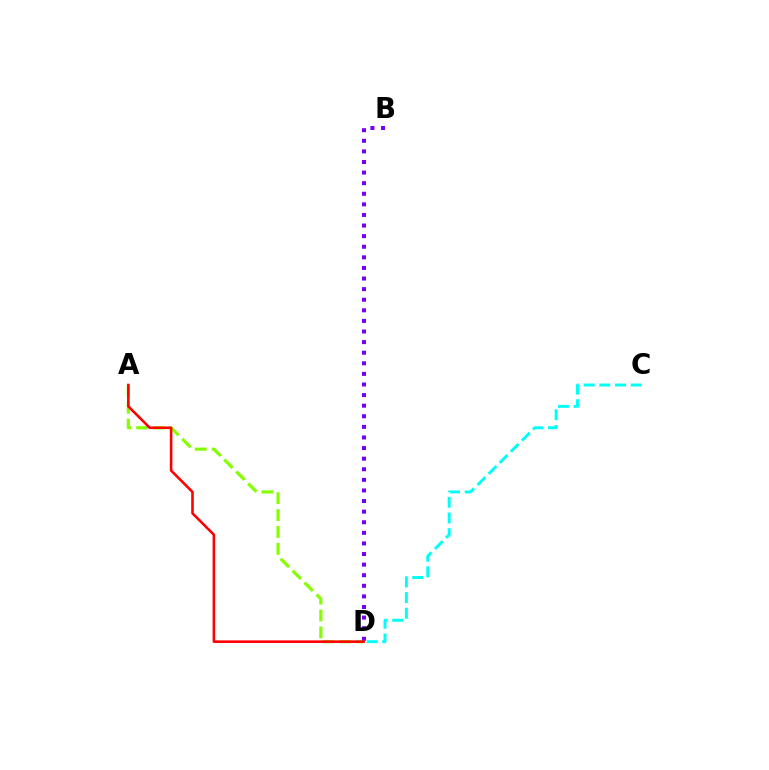{('A', 'D'): [{'color': '#84ff00', 'line_style': 'dashed', 'thickness': 2.29}, {'color': '#ff0000', 'line_style': 'solid', 'thickness': 1.86}], ('B', 'D'): [{'color': '#7200ff', 'line_style': 'dotted', 'thickness': 2.88}], ('C', 'D'): [{'color': '#00fff6', 'line_style': 'dashed', 'thickness': 2.13}]}